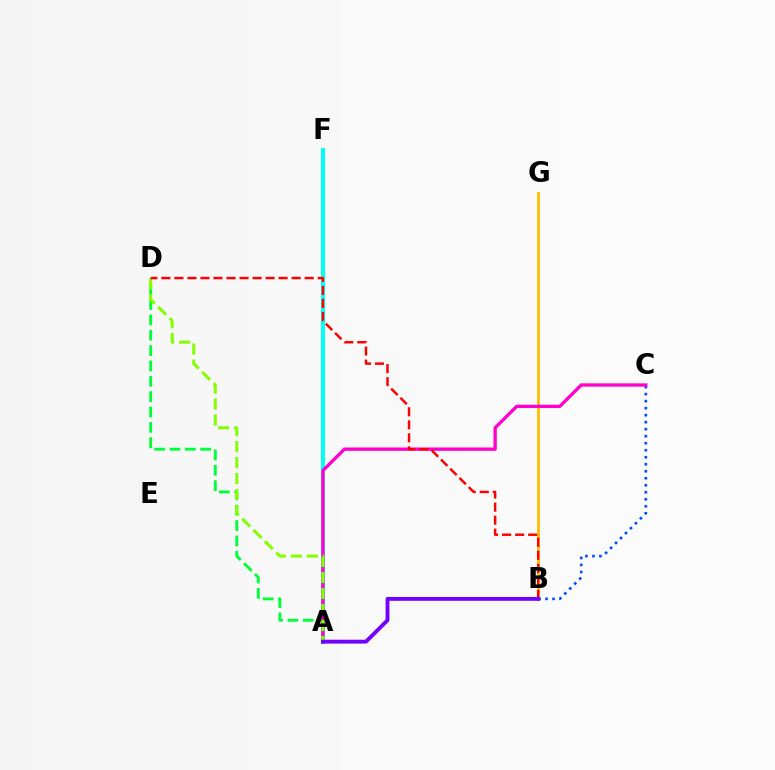{('B', 'C'): [{'color': '#004bff', 'line_style': 'dotted', 'thickness': 1.9}], ('A', 'F'): [{'color': '#00fff6', 'line_style': 'solid', 'thickness': 2.92}], ('A', 'D'): [{'color': '#00ff39', 'line_style': 'dashed', 'thickness': 2.09}, {'color': '#84ff00', 'line_style': 'dashed', 'thickness': 2.17}], ('B', 'G'): [{'color': '#ffbd00', 'line_style': 'solid', 'thickness': 2.05}], ('A', 'C'): [{'color': '#ff00cf', 'line_style': 'solid', 'thickness': 2.39}], ('B', 'D'): [{'color': '#ff0000', 'line_style': 'dashed', 'thickness': 1.77}], ('A', 'B'): [{'color': '#7200ff', 'line_style': 'solid', 'thickness': 2.77}]}